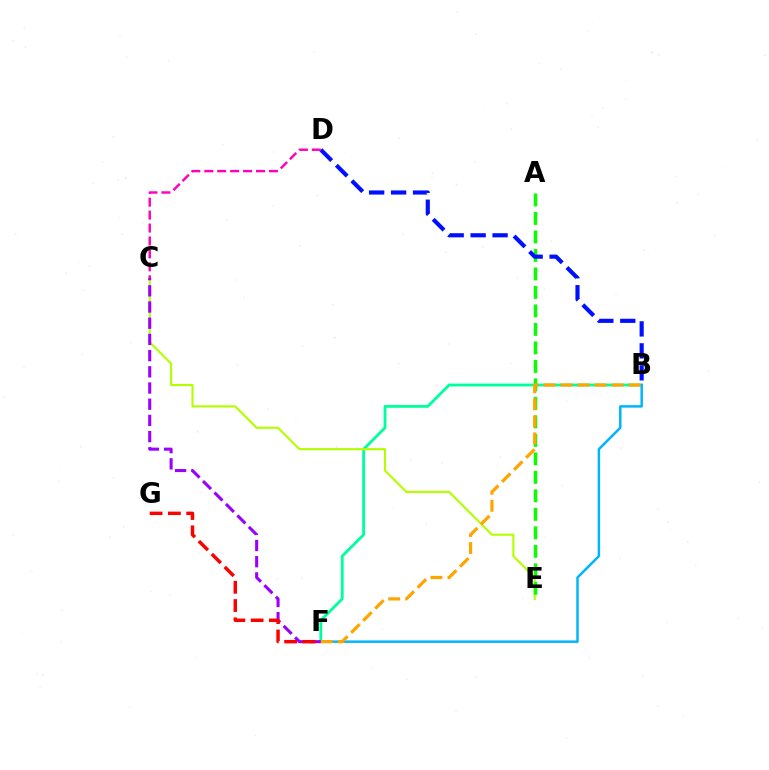{('B', 'F'): [{'color': '#00ff9d', 'line_style': 'solid', 'thickness': 2.03}, {'color': '#00b5ff', 'line_style': 'solid', 'thickness': 1.79}, {'color': '#ffa500', 'line_style': 'dashed', 'thickness': 2.31}], ('C', 'E'): [{'color': '#b3ff00', 'line_style': 'solid', 'thickness': 1.53}], ('C', 'F'): [{'color': '#9b00ff', 'line_style': 'dashed', 'thickness': 2.2}], ('A', 'E'): [{'color': '#08ff00', 'line_style': 'dashed', 'thickness': 2.51}], ('B', 'D'): [{'color': '#0010ff', 'line_style': 'dashed', 'thickness': 2.98}], ('F', 'G'): [{'color': '#ff0000', 'line_style': 'dashed', 'thickness': 2.48}], ('C', 'D'): [{'color': '#ff00bd', 'line_style': 'dashed', 'thickness': 1.76}]}